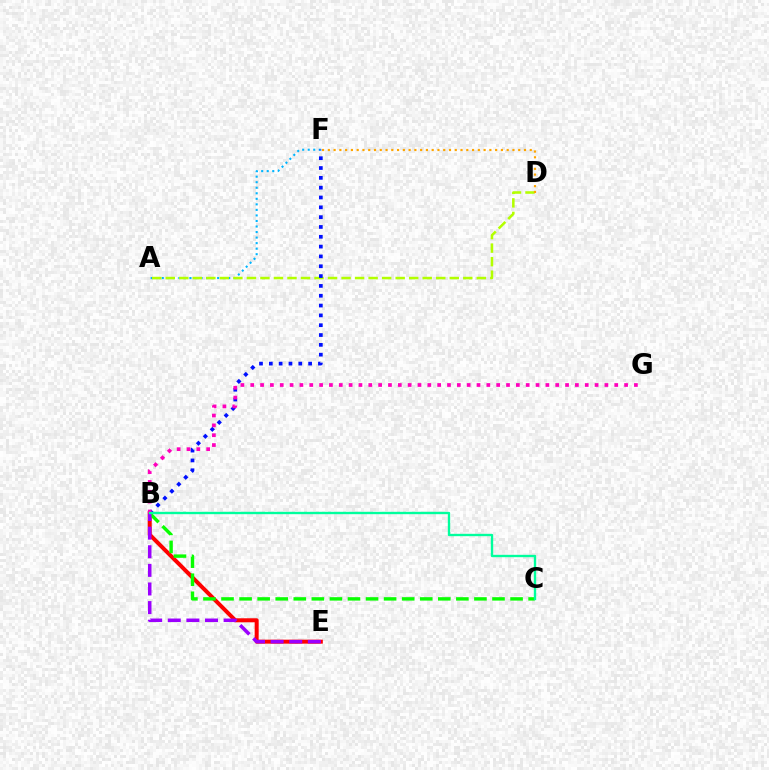{('A', 'F'): [{'color': '#00b5ff', 'line_style': 'dotted', 'thickness': 1.5}], ('A', 'D'): [{'color': '#b3ff00', 'line_style': 'dashed', 'thickness': 1.84}], ('B', 'E'): [{'color': '#ff0000', 'line_style': 'solid', 'thickness': 2.88}, {'color': '#9b00ff', 'line_style': 'dashed', 'thickness': 2.53}], ('B', 'F'): [{'color': '#0010ff', 'line_style': 'dotted', 'thickness': 2.67}], ('D', 'F'): [{'color': '#ffa500', 'line_style': 'dotted', 'thickness': 1.57}], ('B', 'C'): [{'color': '#08ff00', 'line_style': 'dashed', 'thickness': 2.45}, {'color': '#00ff9d', 'line_style': 'solid', 'thickness': 1.7}], ('B', 'G'): [{'color': '#ff00bd', 'line_style': 'dotted', 'thickness': 2.67}]}